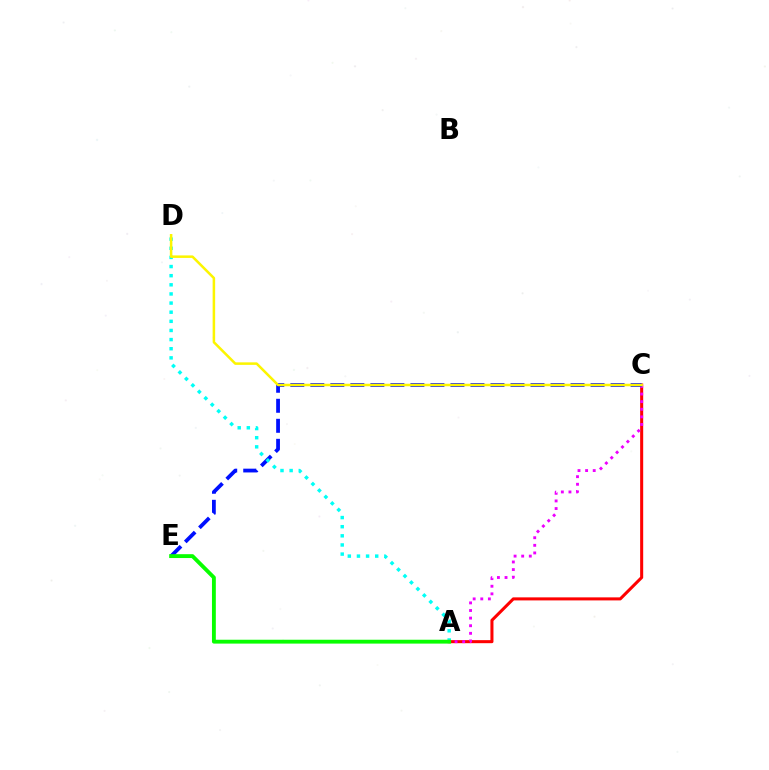{('A', 'C'): [{'color': '#ff0000', 'line_style': 'solid', 'thickness': 2.19}, {'color': '#ee00ff', 'line_style': 'dotted', 'thickness': 2.07}], ('C', 'E'): [{'color': '#0010ff', 'line_style': 'dashed', 'thickness': 2.72}], ('A', 'D'): [{'color': '#00fff6', 'line_style': 'dotted', 'thickness': 2.48}], ('C', 'D'): [{'color': '#fcf500', 'line_style': 'solid', 'thickness': 1.81}], ('A', 'E'): [{'color': '#08ff00', 'line_style': 'solid', 'thickness': 2.78}]}